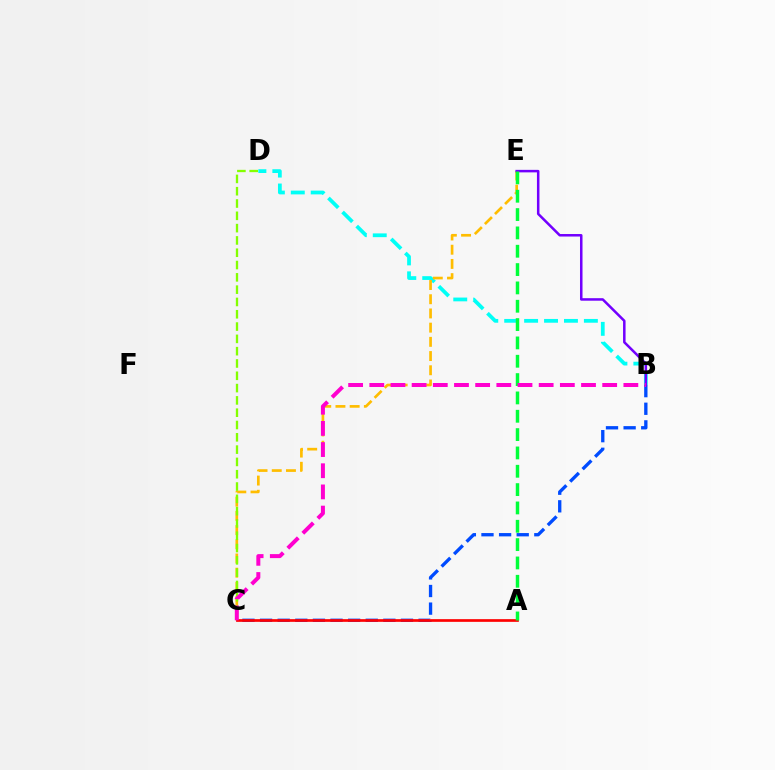{('B', 'D'): [{'color': '#00fff6', 'line_style': 'dashed', 'thickness': 2.71}], ('B', 'C'): [{'color': '#004bff', 'line_style': 'dashed', 'thickness': 2.39}, {'color': '#ff00cf', 'line_style': 'dashed', 'thickness': 2.88}], ('C', 'E'): [{'color': '#ffbd00', 'line_style': 'dashed', 'thickness': 1.93}], ('B', 'E'): [{'color': '#7200ff', 'line_style': 'solid', 'thickness': 1.81}], ('C', 'D'): [{'color': '#84ff00', 'line_style': 'dashed', 'thickness': 1.67}], ('A', 'C'): [{'color': '#ff0000', 'line_style': 'solid', 'thickness': 1.94}], ('A', 'E'): [{'color': '#00ff39', 'line_style': 'dashed', 'thickness': 2.49}]}